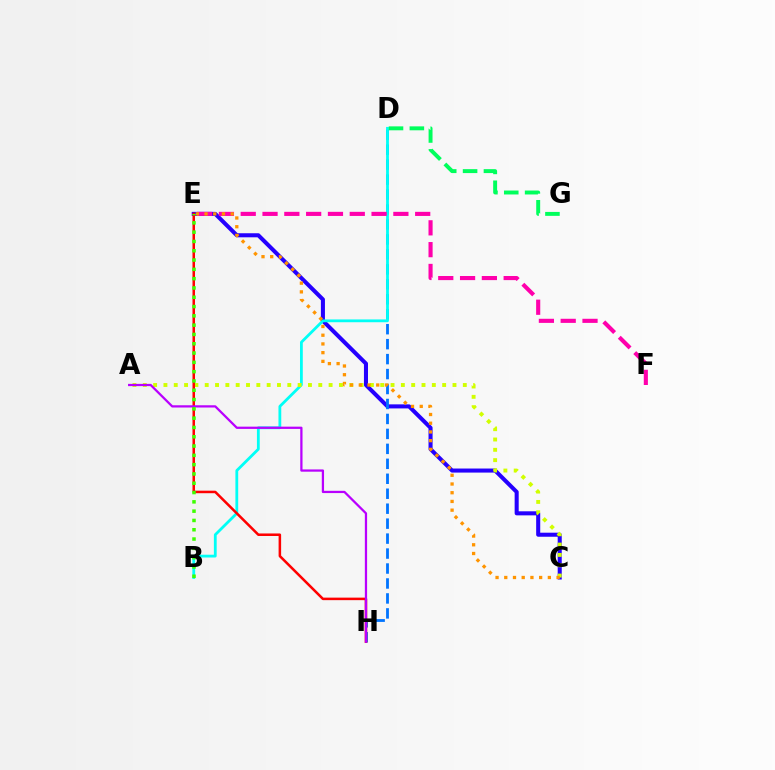{('C', 'E'): [{'color': '#2500ff', 'line_style': 'solid', 'thickness': 2.92}, {'color': '#ff9400', 'line_style': 'dotted', 'thickness': 2.37}], ('D', 'H'): [{'color': '#0074ff', 'line_style': 'dashed', 'thickness': 2.03}], ('B', 'D'): [{'color': '#00fff6', 'line_style': 'solid', 'thickness': 2.01}], ('A', 'C'): [{'color': '#d1ff00', 'line_style': 'dotted', 'thickness': 2.8}], ('E', 'H'): [{'color': '#ff0000', 'line_style': 'solid', 'thickness': 1.82}], ('D', 'G'): [{'color': '#00ff5c', 'line_style': 'dashed', 'thickness': 2.83}], ('A', 'H'): [{'color': '#b900ff', 'line_style': 'solid', 'thickness': 1.62}], ('E', 'F'): [{'color': '#ff00ac', 'line_style': 'dashed', 'thickness': 2.96}], ('B', 'E'): [{'color': '#3dff00', 'line_style': 'dotted', 'thickness': 2.53}]}